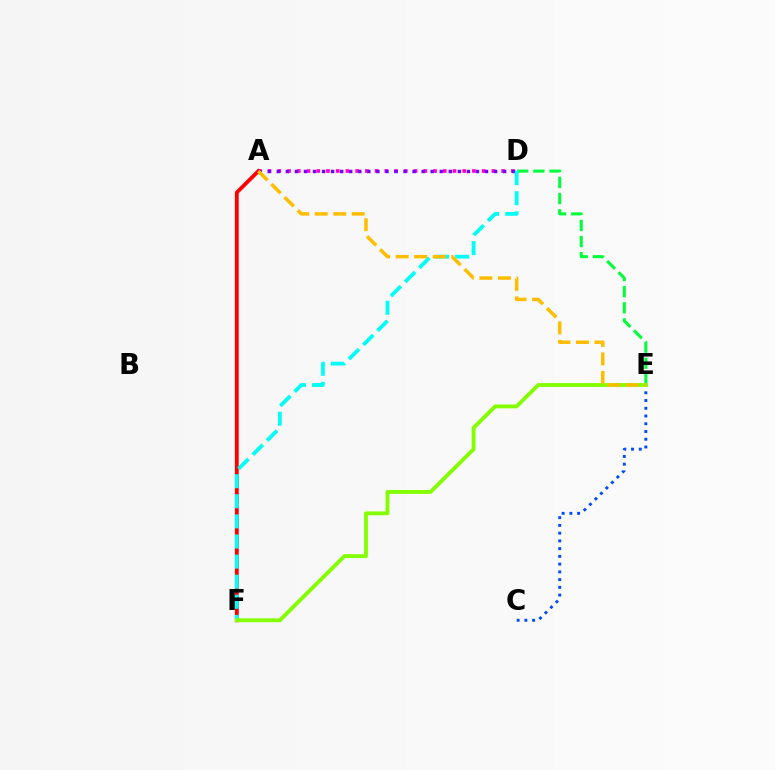{('A', 'D'): [{'color': '#ff00cf', 'line_style': 'dotted', 'thickness': 2.64}, {'color': '#7200ff', 'line_style': 'dotted', 'thickness': 2.46}], ('D', 'E'): [{'color': '#00ff39', 'line_style': 'dashed', 'thickness': 2.19}], ('C', 'E'): [{'color': '#004bff', 'line_style': 'dotted', 'thickness': 2.1}], ('A', 'F'): [{'color': '#ff0000', 'line_style': 'solid', 'thickness': 2.75}], ('D', 'F'): [{'color': '#00fff6', 'line_style': 'dashed', 'thickness': 2.73}], ('E', 'F'): [{'color': '#84ff00', 'line_style': 'solid', 'thickness': 2.78}], ('A', 'E'): [{'color': '#ffbd00', 'line_style': 'dashed', 'thickness': 2.52}]}